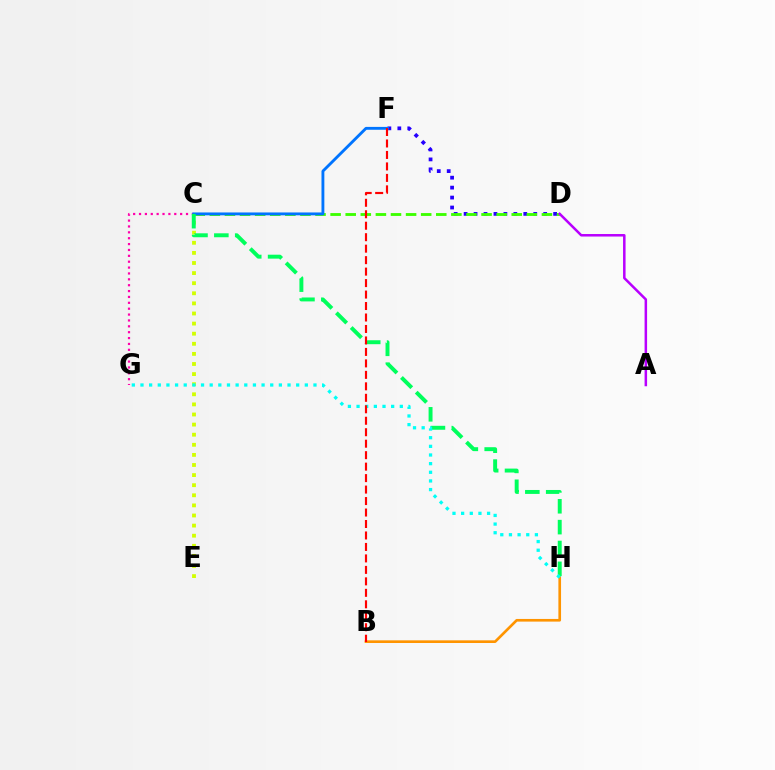{('D', 'F'): [{'color': '#2500ff', 'line_style': 'dotted', 'thickness': 2.7}], ('C', 'E'): [{'color': '#d1ff00', 'line_style': 'dotted', 'thickness': 2.74}], ('C', 'D'): [{'color': '#3dff00', 'line_style': 'dashed', 'thickness': 2.05}], ('C', 'G'): [{'color': '#ff00ac', 'line_style': 'dotted', 'thickness': 1.6}], ('A', 'D'): [{'color': '#b900ff', 'line_style': 'solid', 'thickness': 1.81}], ('C', 'F'): [{'color': '#0074ff', 'line_style': 'solid', 'thickness': 2.06}], ('C', 'H'): [{'color': '#00ff5c', 'line_style': 'dashed', 'thickness': 2.83}], ('B', 'H'): [{'color': '#ff9400', 'line_style': 'solid', 'thickness': 1.91}], ('G', 'H'): [{'color': '#00fff6', 'line_style': 'dotted', 'thickness': 2.35}], ('B', 'F'): [{'color': '#ff0000', 'line_style': 'dashed', 'thickness': 1.56}]}